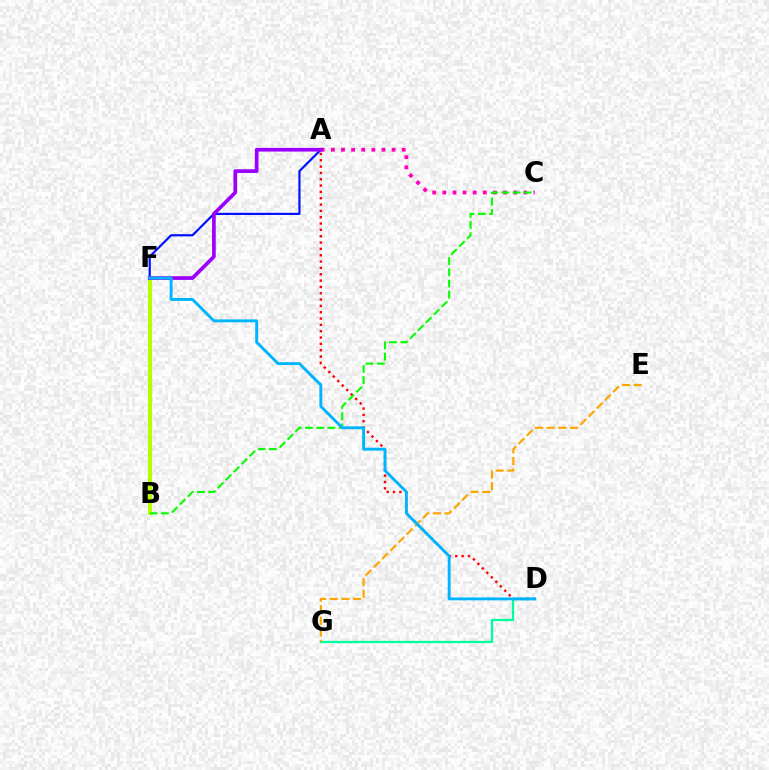{('D', 'G'): [{'color': '#00ff9d', 'line_style': 'solid', 'thickness': 1.64}], ('A', 'D'): [{'color': '#ff0000', 'line_style': 'dotted', 'thickness': 1.72}], ('A', 'C'): [{'color': '#ff00bd', 'line_style': 'dotted', 'thickness': 2.75}], ('B', 'F'): [{'color': '#b3ff00', 'line_style': 'solid', 'thickness': 2.94}], ('A', 'F'): [{'color': '#0010ff', 'line_style': 'solid', 'thickness': 1.57}, {'color': '#9b00ff', 'line_style': 'solid', 'thickness': 2.66}], ('B', 'C'): [{'color': '#08ff00', 'line_style': 'dashed', 'thickness': 1.52}], ('E', 'G'): [{'color': '#ffa500', 'line_style': 'dashed', 'thickness': 1.58}], ('D', 'F'): [{'color': '#00b5ff', 'line_style': 'solid', 'thickness': 2.08}]}